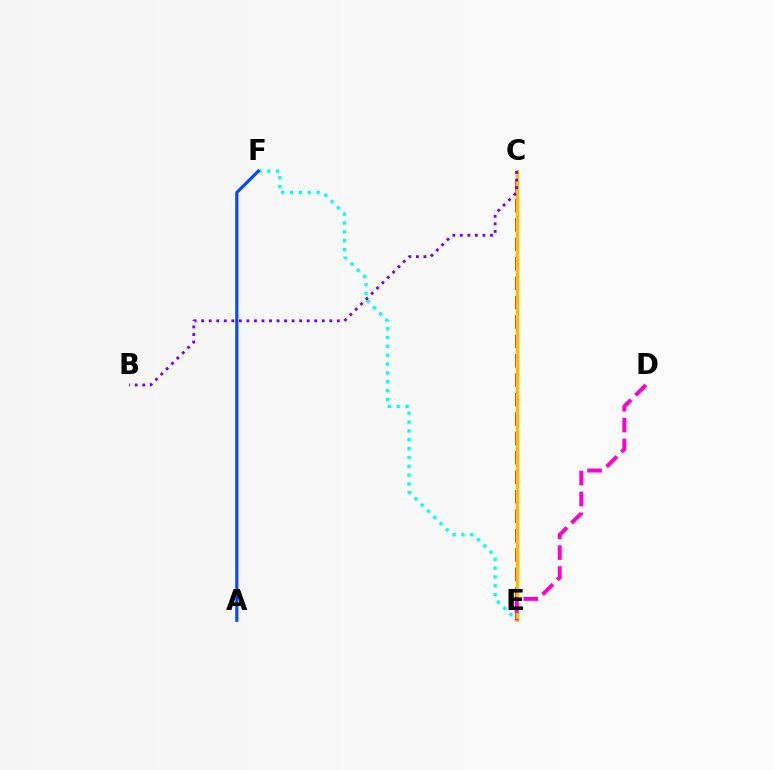{('C', 'E'): [{'color': '#ff0000', 'line_style': 'dashed', 'thickness': 2.64}, {'color': '#84ff00', 'line_style': 'dashed', 'thickness': 2.3}, {'color': '#00ff39', 'line_style': 'dotted', 'thickness': 2.15}, {'color': '#ffbd00', 'line_style': 'solid', 'thickness': 2.37}], ('E', 'F'): [{'color': '#00fff6', 'line_style': 'dotted', 'thickness': 2.4}], ('A', 'F'): [{'color': '#004bff', 'line_style': 'solid', 'thickness': 2.27}], ('D', 'E'): [{'color': '#ff00cf', 'line_style': 'dashed', 'thickness': 2.84}], ('B', 'C'): [{'color': '#7200ff', 'line_style': 'dotted', 'thickness': 2.05}]}